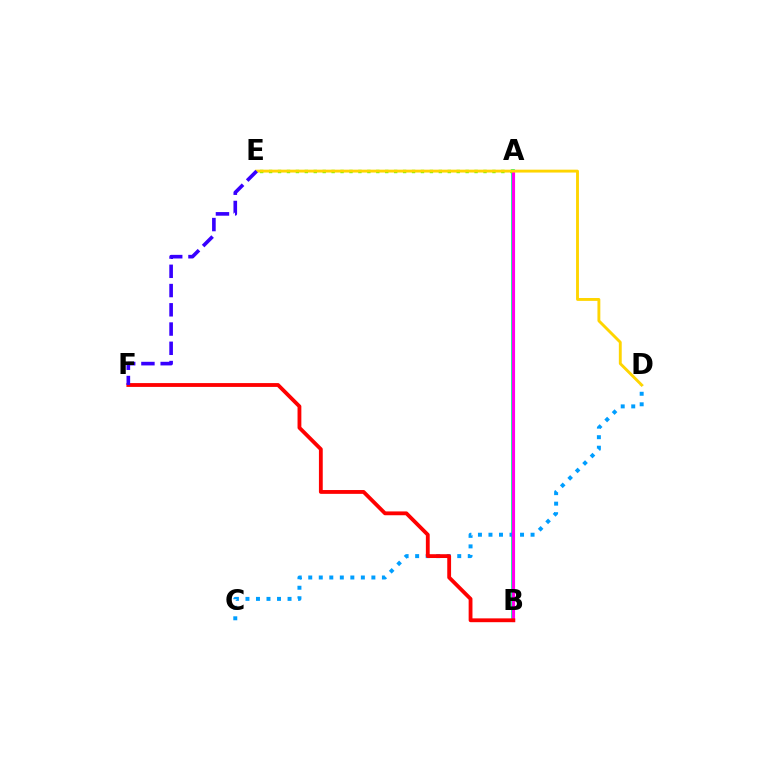{('A', 'B'): [{'color': '#00ff86', 'line_style': 'solid', 'thickness': 2.69}, {'color': '#ff00ed', 'line_style': 'solid', 'thickness': 2.26}], ('C', 'D'): [{'color': '#009eff', 'line_style': 'dotted', 'thickness': 2.86}], ('A', 'E'): [{'color': '#4fff00', 'line_style': 'dotted', 'thickness': 2.43}], ('B', 'F'): [{'color': '#ff0000', 'line_style': 'solid', 'thickness': 2.75}], ('D', 'E'): [{'color': '#ffd500', 'line_style': 'solid', 'thickness': 2.08}], ('E', 'F'): [{'color': '#3700ff', 'line_style': 'dashed', 'thickness': 2.61}]}